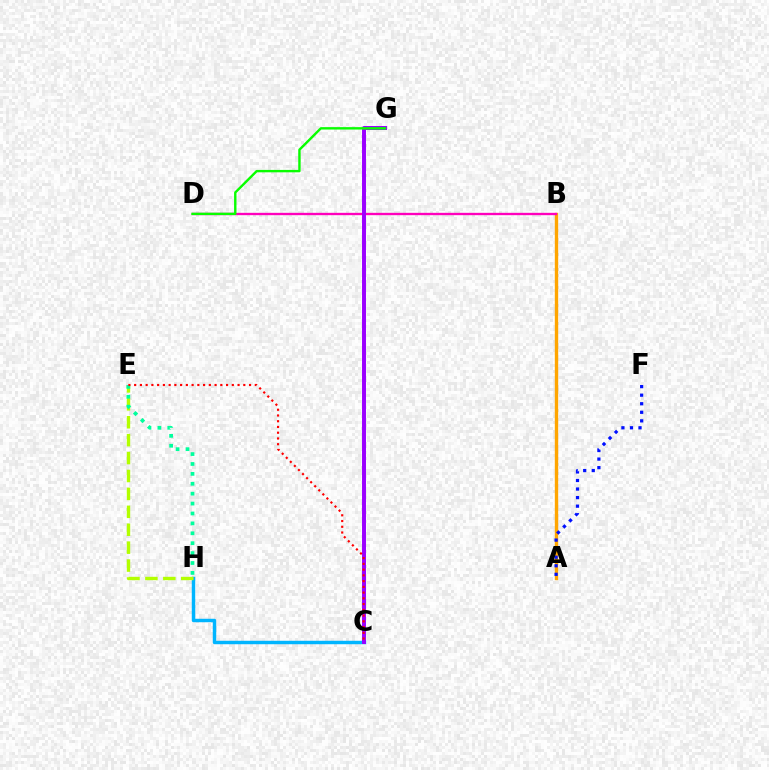{('A', 'B'): [{'color': '#ffa500', 'line_style': 'solid', 'thickness': 2.44}], ('C', 'H'): [{'color': '#00b5ff', 'line_style': 'solid', 'thickness': 2.48}], ('E', 'H'): [{'color': '#b3ff00', 'line_style': 'dashed', 'thickness': 2.43}, {'color': '#00ff9d', 'line_style': 'dotted', 'thickness': 2.69}], ('B', 'D'): [{'color': '#ff00bd', 'line_style': 'solid', 'thickness': 1.69}], ('A', 'F'): [{'color': '#0010ff', 'line_style': 'dotted', 'thickness': 2.33}], ('C', 'G'): [{'color': '#9b00ff', 'line_style': 'solid', 'thickness': 2.84}], ('C', 'E'): [{'color': '#ff0000', 'line_style': 'dotted', 'thickness': 1.56}], ('D', 'G'): [{'color': '#08ff00', 'line_style': 'solid', 'thickness': 1.73}]}